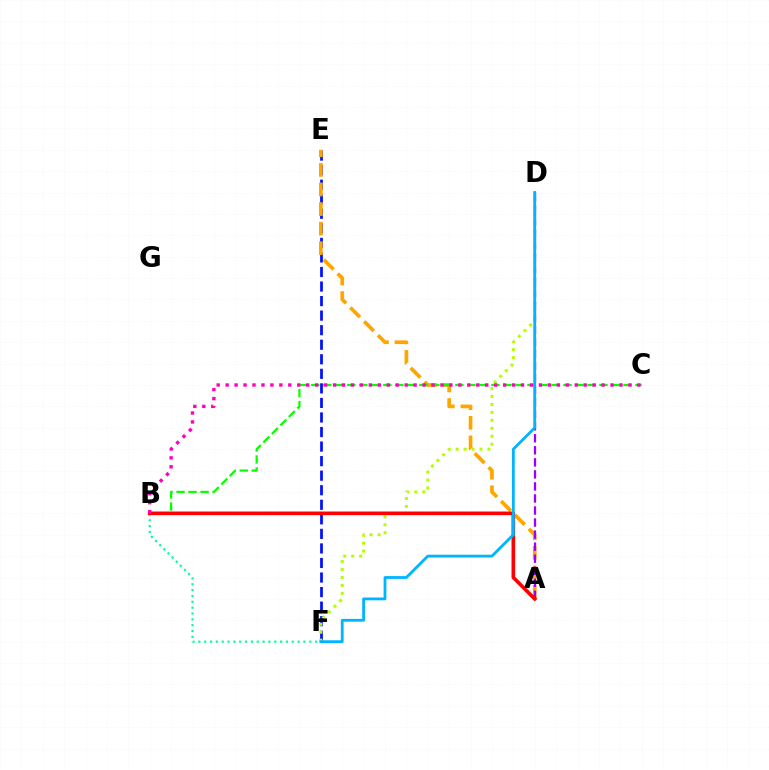{('E', 'F'): [{'color': '#0010ff', 'line_style': 'dashed', 'thickness': 1.98}], ('D', 'F'): [{'color': '#b3ff00', 'line_style': 'dotted', 'thickness': 2.16}, {'color': '#00b5ff', 'line_style': 'solid', 'thickness': 2.01}], ('A', 'E'): [{'color': '#ffa500', 'line_style': 'dashed', 'thickness': 2.66}], ('B', 'F'): [{'color': '#00ff9d', 'line_style': 'dotted', 'thickness': 1.59}], ('A', 'D'): [{'color': '#9b00ff', 'line_style': 'dashed', 'thickness': 1.64}], ('B', 'C'): [{'color': '#08ff00', 'line_style': 'dashed', 'thickness': 1.63}, {'color': '#ff00bd', 'line_style': 'dotted', 'thickness': 2.43}], ('A', 'B'): [{'color': '#ff0000', 'line_style': 'solid', 'thickness': 2.6}]}